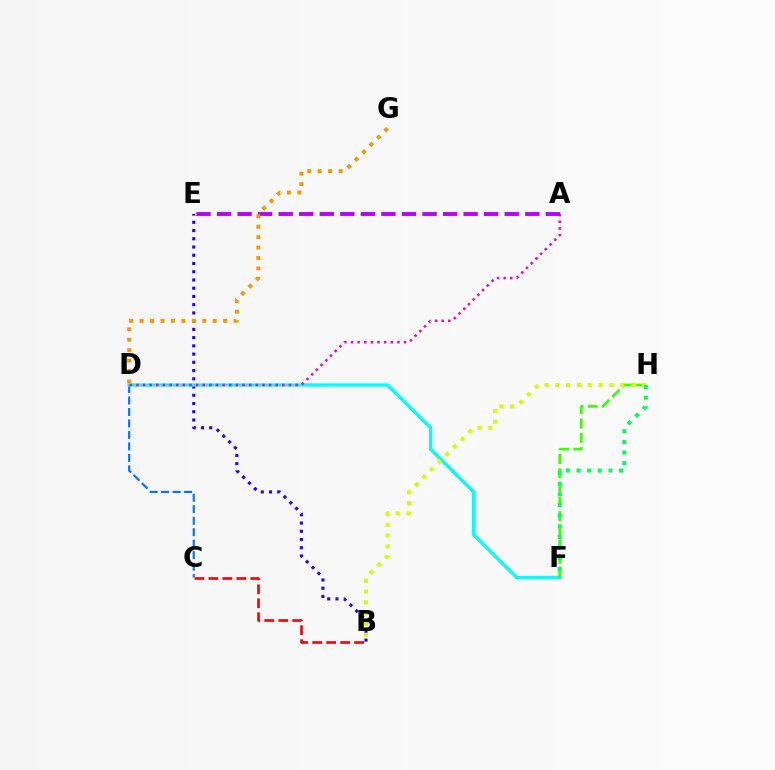{('C', 'D'): [{'color': '#0074ff', 'line_style': 'dashed', 'thickness': 1.56}], ('B', 'E'): [{'color': '#2500ff', 'line_style': 'dotted', 'thickness': 2.24}], ('D', 'F'): [{'color': '#00fff6', 'line_style': 'solid', 'thickness': 2.38}], ('F', 'H'): [{'color': '#3dff00', 'line_style': 'dashed', 'thickness': 1.94}, {'color': '#00ff5c', 'line_style': 'dotted', 'thickness': 2.89}], ('A', 'D'): [{'color': '#ff00ac', 'line_style': 'dotted', 'thickness': 1.8}], ('B', 'H'): [{'color': '#d1ff00', 'line_style': 'dotted', 'thickness': 2.94}], ('B', 'C'): [{'color': '#ff0000', 'line_style': 'dashed', 'thickness': 1.9}], ('A', 'E'): [{'color': '#b900ff', 'line_style': 'dashed', 'thickness': 2.79}], ('D', 'G'): [{'color': '#ff9400', 'line_style': 'dotted', 'thickness': 2.84}]}